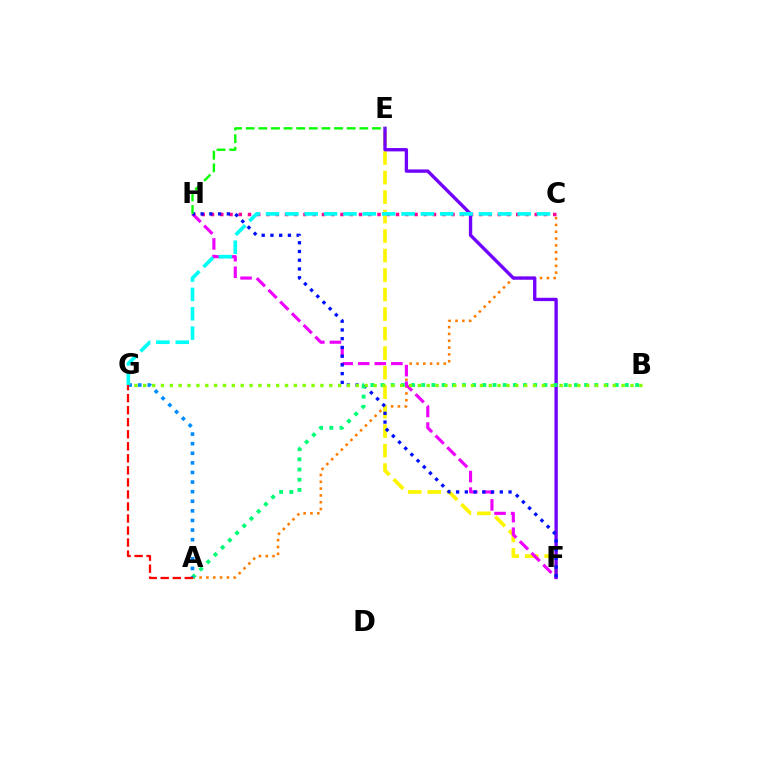{('A', 'C'): [{'color': '#ff7c00', 'line_style': 'dotted', 'thickness': 1.85}], ('C', 'H'): [{'color': '#ff0094', 'line_style': 'dotted', 'thickness': 2.51}], ('E', 'F'): [{'color': '#fcf500', 'line_style': 'dashed', 'thickness': 2.65}, {'color': '#7200ff', 'line_style': 'solid', 'thickness': 2.41}], ('F', 'H'): [{'color': '#ee00ff', 'line_style': 'dashed', 'thickness': 2.25}, {'color': '#0010ff', 'line_style': 'dotted', 'thickness': 2.38}], ('E', 'H'): [{'color': '#08ff00', 'line_style': 'dashed', 'thickness': 1.72}], ('A', 'B'): [{'color': '#00ff74', 'line_style': 'dotted', 'thickness': 2.77}], ('A', 'G'): [{'color': '#008cff', 'line_style': 'dotted', 'thickness': 2.61}, {'color': '#ff0000', 'line_style': 'dashed', 'thickness': 1.63}], ('B', 'G'): [{'color': '#84ff00', 'line_style': 'dotted', 'thickness': 2.41}], ('C', 'G'): [{'color': '#00fff6', 'line_style': 'dashed', 'thickness': 2.63}]}